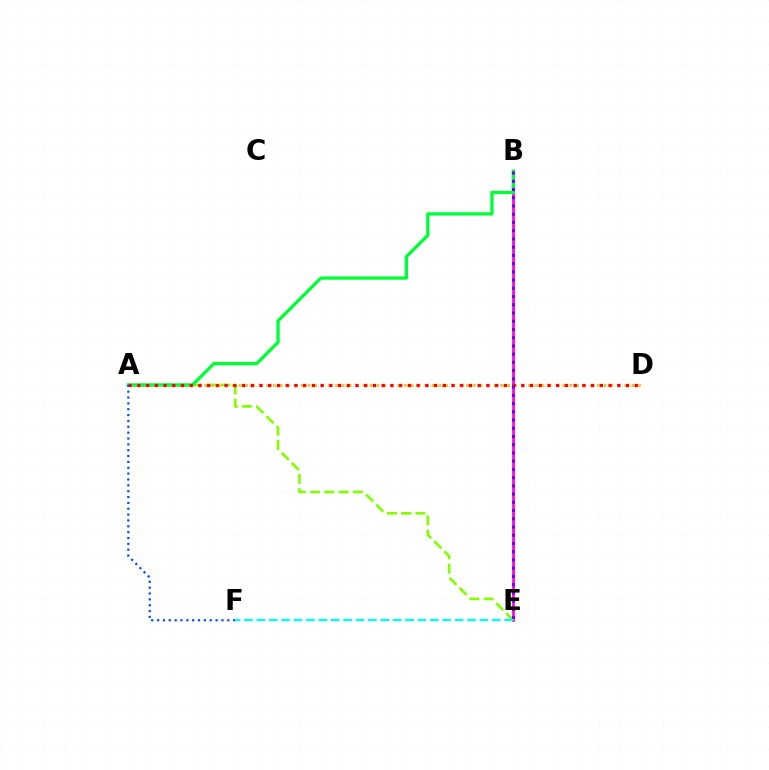{('B', 'E'): [{'color': '#ff00cf', 'line_style': 'solid', 'thickness': 1.91}, {'color': '#7200ff', 'line_style': 'dotted', 'thickness': 2.24}], ('A', 'E'): [{'color': '#84ff00', 'line_style': 'dashed', 'thickness': 1.94}], ('A', 'D'): [{'color': '#ffbd00', 'line_style': 'dotted', 'thickness': 1.87}, {'color': '#ff0000', 'line_style': 'dotted', 'thickness': 2.37}], ('A', 'B'): [{'color': '#00ff39', 'line_style': 'solid', 'thickness': 2.37}], ('A', 'F'): [{'color': '#004bff', 'line_style': 'dotted', 'thickness': 1.59}], ('E', 'F'): [{'color': '#00fff6', 'line_style': 'dashed', 'thickness': 1.68}]}